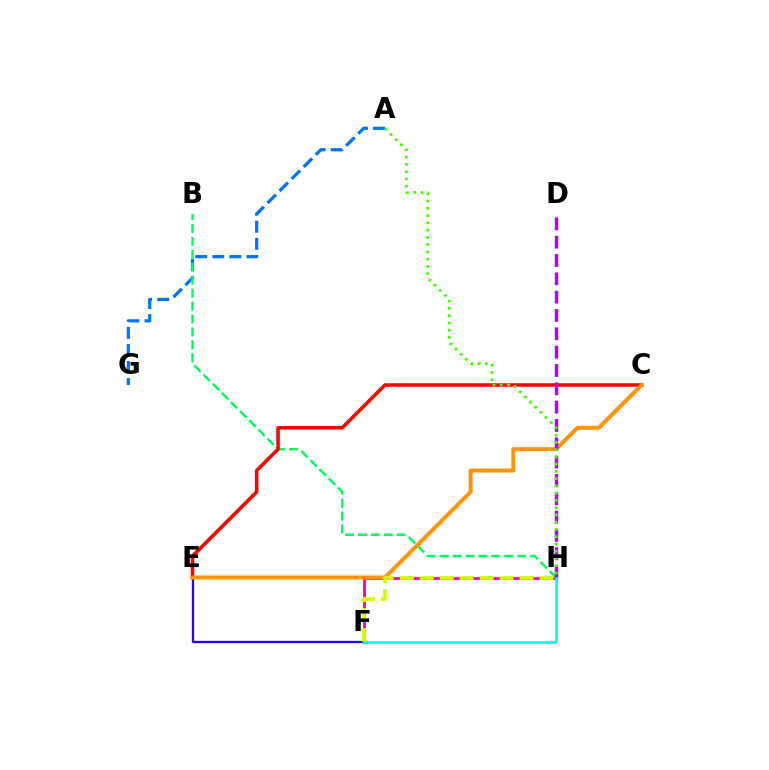{('F', 'H'): [{'color': '#ff00ac', 'line_style': 'solid', 'thickness': 2.05}, {'color': '#d1ff00', 'line_style': 'dashed', 'thickness': 2.71}, {'color': '#00fff6', 'line_style': 'solid', 'thickness': 1.93}], ('A', 'G'): [{'color': '#0074ff', 'line_style': 'dashed', 'thickness': 2.32}], ('B', 'H'): [{'color': '#00ff5c', 'line_style': 'dashed', 'thickness': 1.76}], ('E', 'F'): [{'color': '#2500ff', 'line_style': 'solid', 'thickness': 1.66}], ('C', 'E'): [{'color': '#ff0000', 'line_style': 'solid', 'thickness': 2.56}, {'color': '#ff9400', 'line_style': 'solid', 'thickness': 2.86}], ('D', 'H'): [{'color': '#b900ff', 'line_style': 'dashed', 'thickness': 2.49}], ('A', 'H'): [{'color': '#3dff00', 'line_style': 'dotted', 'thickness': 1.97}]}